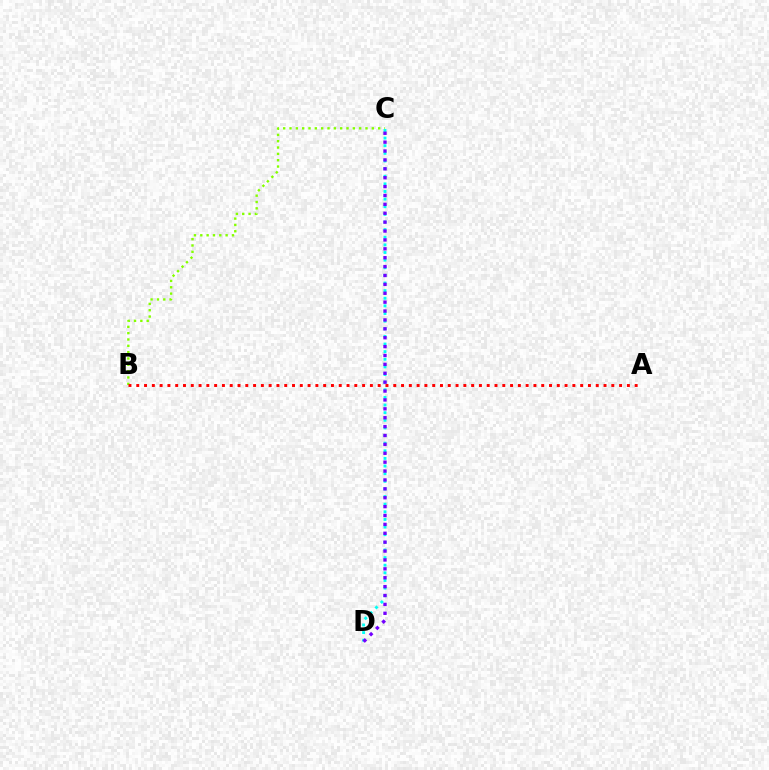{('B', 'C'): [{'color': '#84ff00', 'line_style': 'dotted', 'thickness': 1.72}], ('C', 'D'): [{'color': '#00fff6', 'line_style': 'dotted', 'thickness': 2.07}, {'color': '#7200ff', 'line_style': 'dotted', 'thickness': 2.42}], ('A', 'B'): [{'color': '#ff0000', 'line_style': 'dotted', 'thickness': 2.12}]}